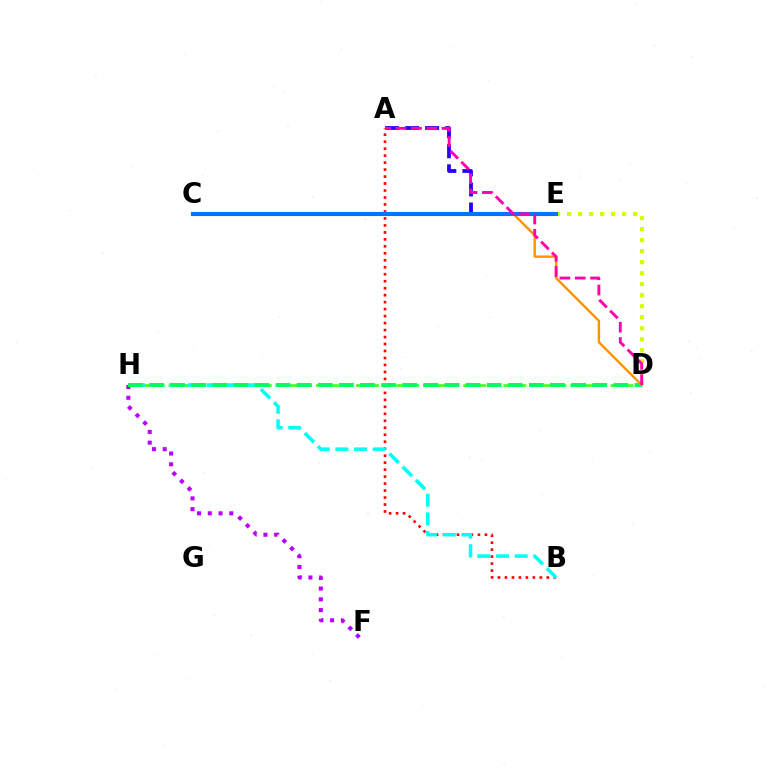{('F', 'H'): [{'color': '#b900ff', 'line_style': 'dotted', 'thickness': 2.92}], ('A', 'B'): [{'color': '#ff0000', 'line_style': 'dotted', 'thickness': 1.9}], ('D', 'H'): [{'color': '#3dff00', 'line_style': 'dashed', 'thickness': 1.82}, {'color': '#00ff5c', 'line_style': 'dashed', 'thickness': 2.87}], ('D', 'E'): [{'color': '#d1ff00', 'line_style': 'dotted', 'thickness': 2.99}], ('B', 'H'): [{'color': '#00fff6', 'line_style': 'dashed', 'thickness': 2.53}], ('A', 'E'): [{'color': '#2500ff', 'line_style': 'dashed', 'thickness': 2.73}], ('C', 'D'): [{'color': '#ff9400', 'line_style': 'solid', 'thickness': 1.74}], ('C', 'E'): [{'color': '#0074ff', 'line_style': 'solid', 'thickness': 2.95}], ('A', 'D'): [{'color': '#ff00ac', 'line_style': 'dashed', 'thickness': 2.08}]}